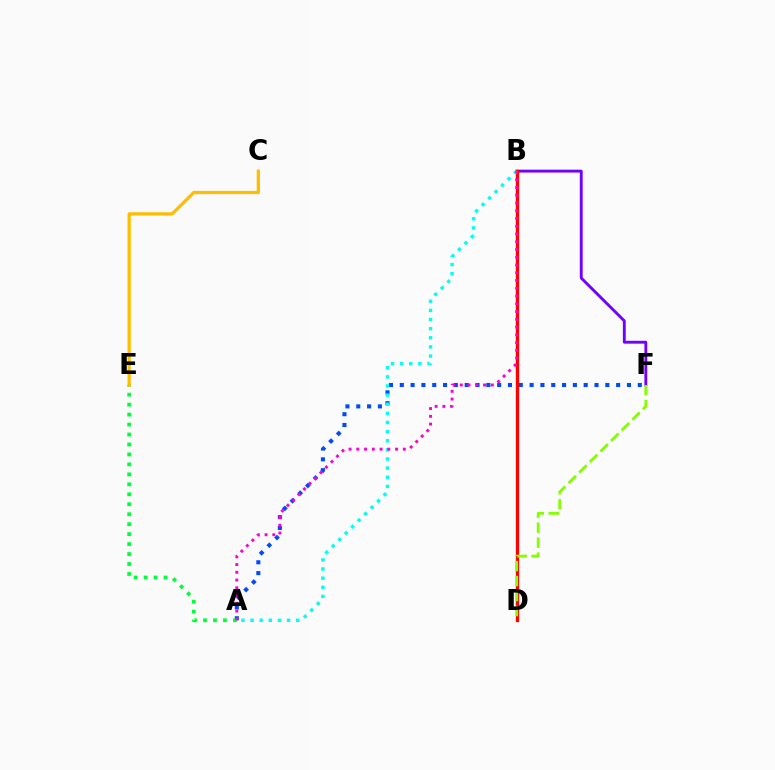{('A', 'F'): [{'color': '#004bff', 'line_style': 'dotted', 'thickness': 2.94}], ('A', 'E'): [{'color': '#00ff39', 'line_style': 'dotted', 'thickness': 2.71}], ('B', 'F'): [{'color': '#7200ff', 'line_style': 'solid', 'thickness': 2.06}], ('C', 'E'): [{'color': '#ffbd00', 'line_style': 'solid', 'thickness': 2.35}], ('B', 'D'): [{'color': '#ff0000', 'line_style': 'solid', 'thickness': 2.38}], ('D', 'F'): [{'color': '#84ff00', 'line_style': 'dashed', 'thickness': 2.04}], ('A', 'B'): [{'color': '#00fff6', 'line_style': 'dotted', 'thickness': 2.48}, {'color': '#ff00cf', 'line_style': 'dotted', 'thickness': 2.11}]}